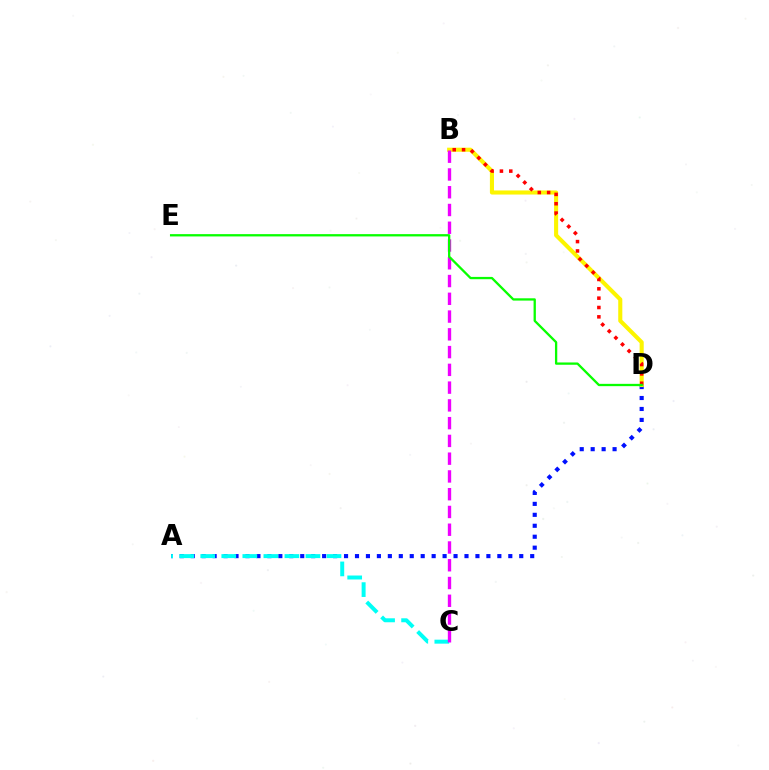{('A', 'D'): [{'color': '#0010ff', 'line_style': 'dotted', 'thickness': 2.98}], ('A', 'C'): [{'color': '#00fff6', 'line_style': 'dashed', 'thickness': 2.86}], ('B', 'D'): [{'color': '#fcf500', 'line_style': 'solid', 'thickness': 2.94}, {'color': '#ff0000', 'line_style': 'dotted', 'thickness': 2.54}], ('B', 'C'): [{'color': '#ee00ff', 'line_style': 'dashed', 'thickness': 2.41}], ('D', 'E'): [{'color': '#08ff00', 'line_style': 'solid', 'thickness': 1.66}]}